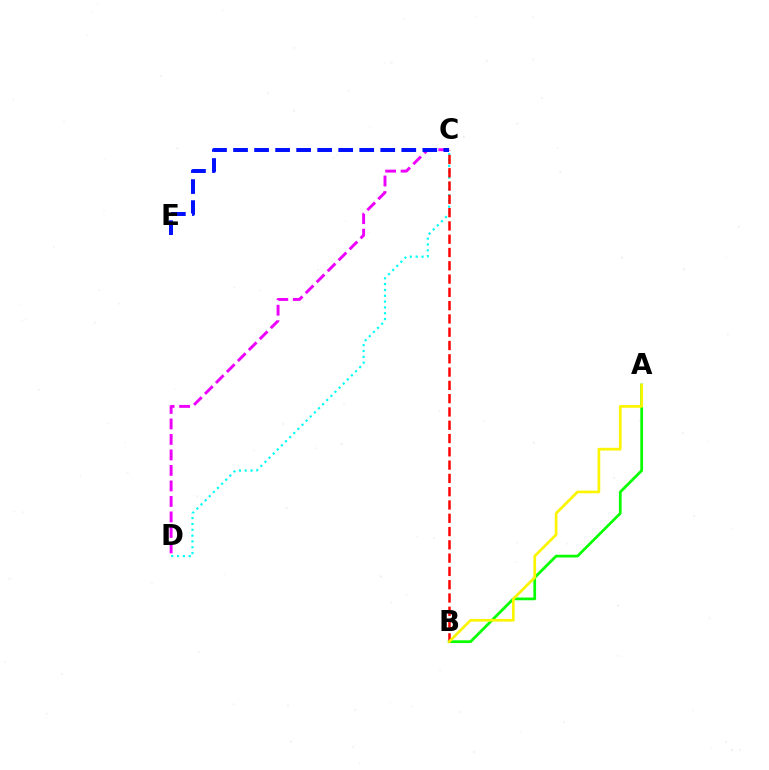{('C', 'D'): [{'color': '#ee00ff', 'line_style': 'dashed', 'thickness': 2.11}, {'color': '#00fff6', 'line_style': 'dotted', 'thickness': 1.58}], ('A', 'B'): [{'color': '#08ff00', 'line_style': 'solid', 'thickness': 1.96}, {'color': '#fcf500', 'line_style': 'solid', 'thickness': 1.94}], ('B', 'C'): [{'color': '#ff0000', 'line_style': 'dashed', 'thickness': 1.81}], ('C', 'E'): [{'color': '#0010ff', 'line_style': 'dashed', 'thickness': 2.86}]}